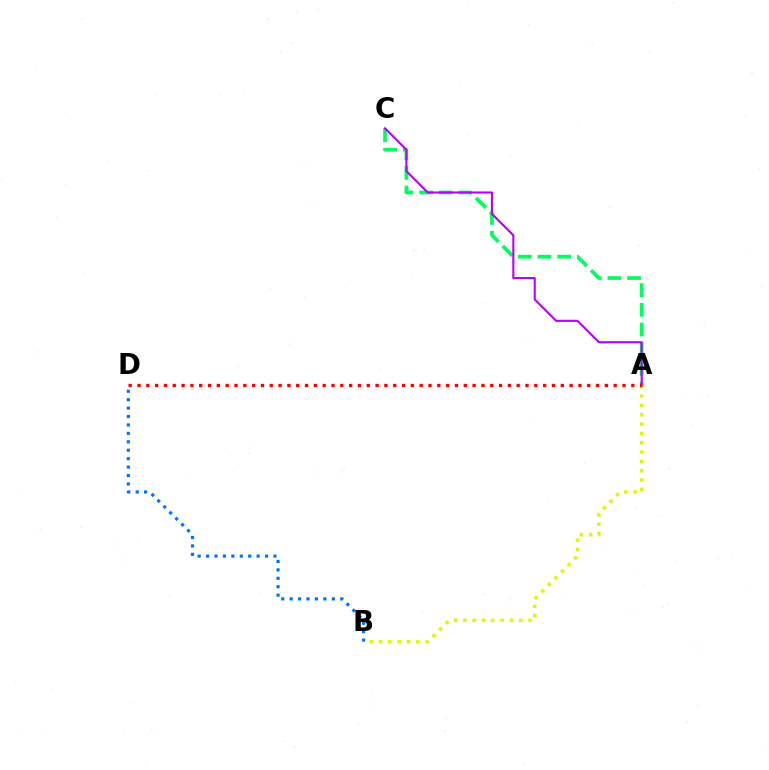{('A', 'C'): [{'color': '#00ff5c', 'line_style': 'dashed', 'thickness': 2.67}, {'color': '#b900ff', 'line_style': 'solid', 'thickness': 1.52}], ('B', 'D'): [{'color': '#0074ff', 'line_style': 'dotted', 'thickness': 2.29}], ('A', 'B'): [{'color': '#d1ff00', 'line_style': 'dotted', 'thickness': 2.53}], ('A', 'D'): [{'color': '#ff0000', 'line_style': 'dotted', 'thickness': 2.4}]}